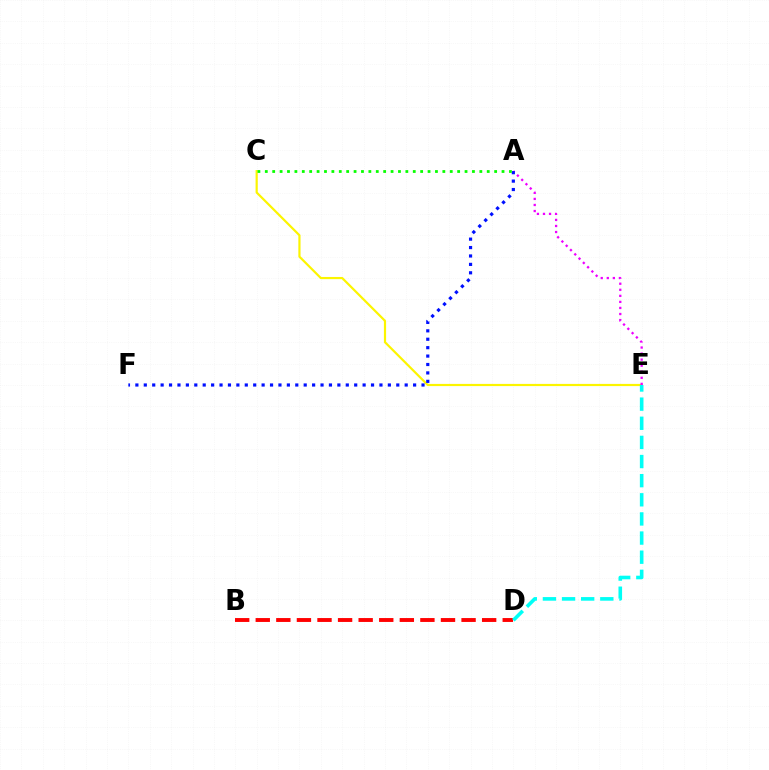{('B', 'D'): [{'color': '#ff0000', 'line_style': 'dashed', 'thickness': 2.8}], ('C', 'E'): [{'color': '#fcf500', 'line_style': 'solid', 'thickness': 1.58}], ('A', 'E'): [{'color': '#ee00ff', 'line_style': 'dotted', 'thickness': 1.64}], ('A', 'F'): [{'color': '#0010ff', 'line_style': 'dotted', 'thickness': 2.29}], ('A', 'C'): [{'color': '#08ff00', 'line_style': 'dotted', 'thickness': 2.01}], ('D', 'E'): [{'color': '#00fff6', 'line_style': 'dashed', 'thickness': 2.6}]}